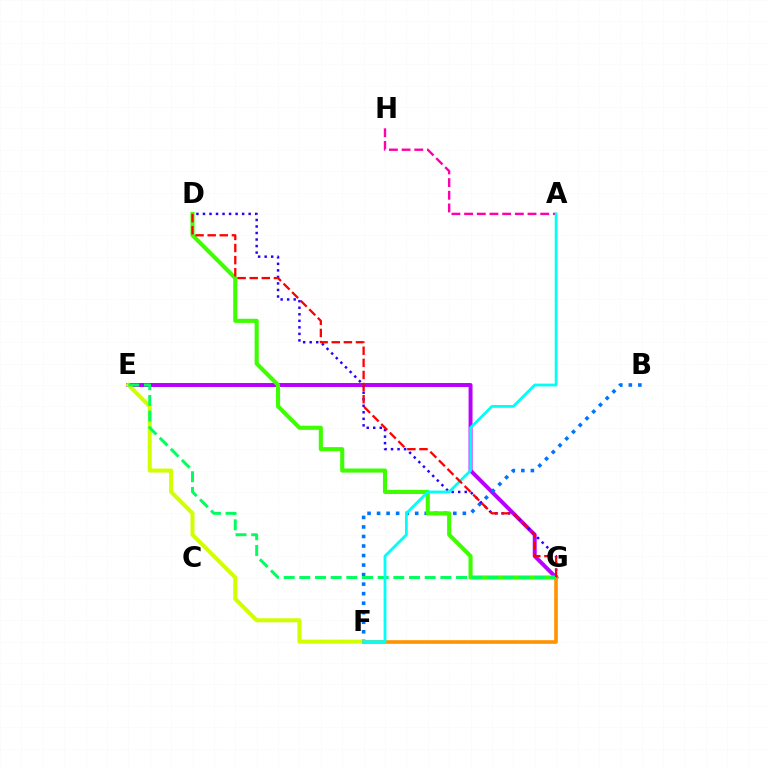{('E', 'G'): [{'color': '#b900ff', 'line_style': 'solid', 'thickness': 2.84}, {'color': '#00ff5c', 'line_style': 'dashed', 'thickness': 2.13}], ('B', 'F'): [{'color': '#0074ff', 'line_style': 'dotted', 'thickness': 2.59}], ('D', 'G'): [{'color': '#3dff00', 'line_style': 'solid', 'thickness': 2.95}, {'color': '#2500ff', 'line_style': 'dotted', 'thickness': 1.77}, {'color': '#ff0000', 'line_style': 'dashed', 'thickness': 1.65}], ('A', 'H'): [{'color': '#ff00ac', 'line_style': 'dashed', 'thickness': 1.72}], ('E', 'F'): [{'color': '#d1ff00', 'line_style': 'solid', 'thickness': 2.9}], ('F', 'G'): [{'color': '#ff9400', 'line_style': 'solid', 'thickness': 2.62}], ('A', 'F'): [{'color': '#00fff6', 'line_style': 'solid', 'thickness': 2.01}]}